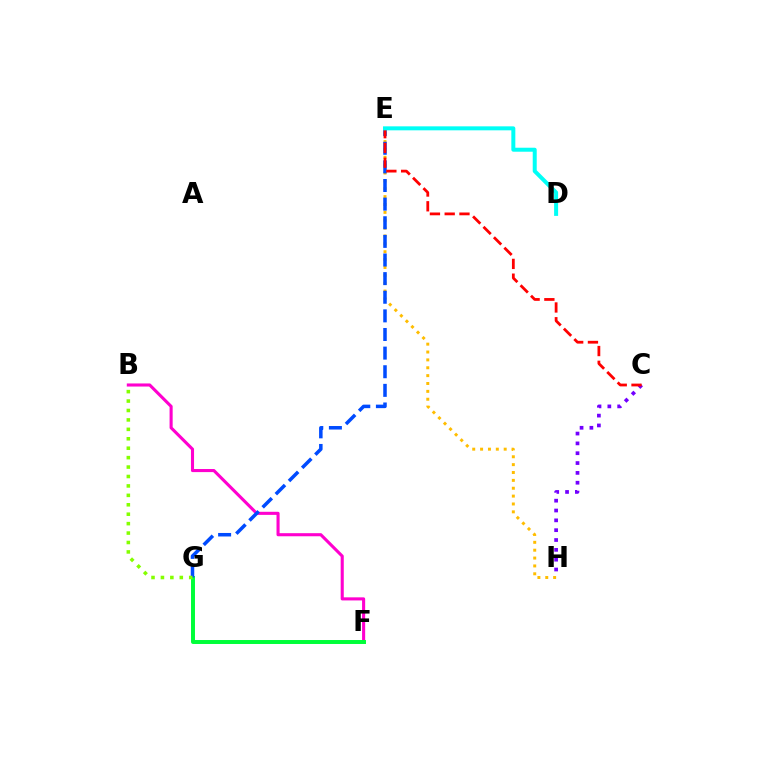{('B', 'F'): [{'color': '#ff00cf', 'line_style': 'solid', 'thickness': 2.22}], ('E', 'H'): [{'color': '#ffbd00', 'line_style': 'dotted', 'thickness': 2.14}], ('F', 'G'): [{'color': '#00ff39', 'line_style': 'solid', 'thickness': 2.85}], ('C', 'H'): [{'color': '#7200ff', 'line_style': 'dotted', 'thickness': 2.67}], ('E', 'G'): [{'color': '#004bff', 'line_style': 'dashed', 'thickness': 2.53}], ('C', 'E'): [{'color': '#ff0000', 'line_style': 'dashed', 'thickness': 2.01}], ('D', 'E'): [{'color': '#00fff6', 'line_style': 'solid', 'thickness': 2.88}], ('B', 'G'): [{'color': '#84ff00', 'line_style': 'dotted', 'thickness': 2.56}]}